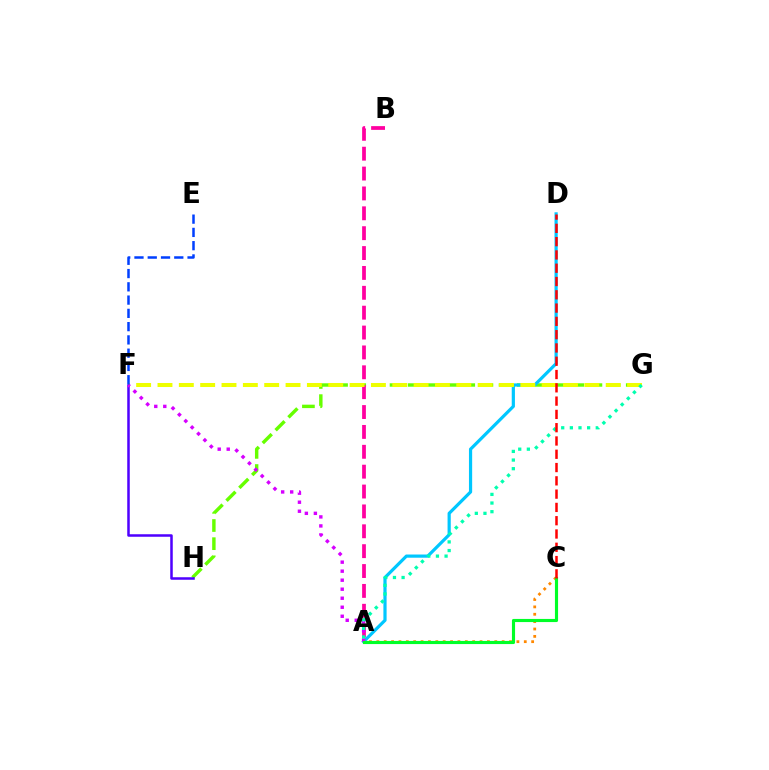{('G', 'H'): [{'color': '#66ff00', 'line_style': 'dashed', 'thickness': 2.47}], ('A', 'B'): [{'color': '#ff00a0', 'line_style': 'dashed', 'thickness': 2.7}], ('A', 'D'): [{'color': '#00c7ff', 'line_style': 'solid', 'thickness': 2.3}], ('F', 'G'): [{'color': '#eeff00', 'line_style': 'dashed', 'thickness': 2.9}], ('F', 'H'): [{'color': '#4f00ff', 'line_style': 'solid', 'thickness': 1.81}], ('A', 'C'): [{'color': '#ff8800', 'line_style': 'dotted', 'thickness': 2.0}, {'color': '#00ff27', 'line_style': 'solid', 'thickness': 2.25}], ('A', 'F'): [{'color': '#d600ff', 'line_style': 'dotted', 'thickness': 2.45}], ('A', 'G'): [{'color': '#00ffaf', 'line_style': 'dotted', 'thickness': 2.35}], ('E', 'F'): [{'color': '#003fff', 'line_style': 'dashed', 'thickness': 1.8}], ('C', 'D'): [{'color': '#ff0000', 'line_style': 'dashed', 'thickness': 1.81}]}